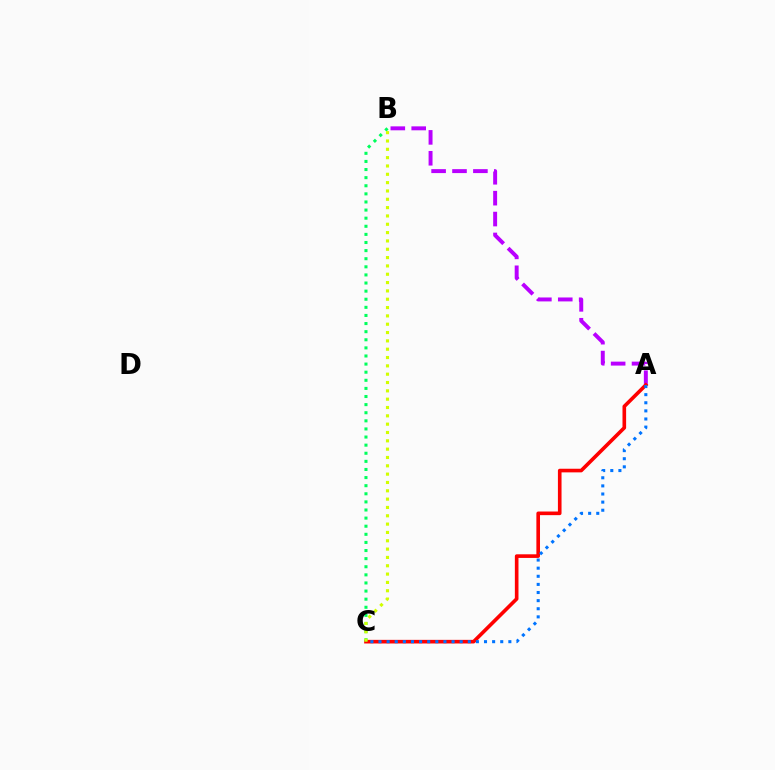{('A', 'B'): [{'color': '#b900ff', 'line_style': 'dashed', 'thickness': 2.84}], ('A', 'C'): [{'color': '#ff0000', 'line_style': 'solid', 'thickness': 2.61}, {'color': '#0074ff', 'line_style': 'dotted', 'thickness': 2.2}], ('B', 'C'): [{'color': '#00ff5c', 'line_style': 'dotted', 'thickness': 2.2}, {'color': '#d1ff00', 'line_style': 'dotted', 'thickness': 2.26}]}